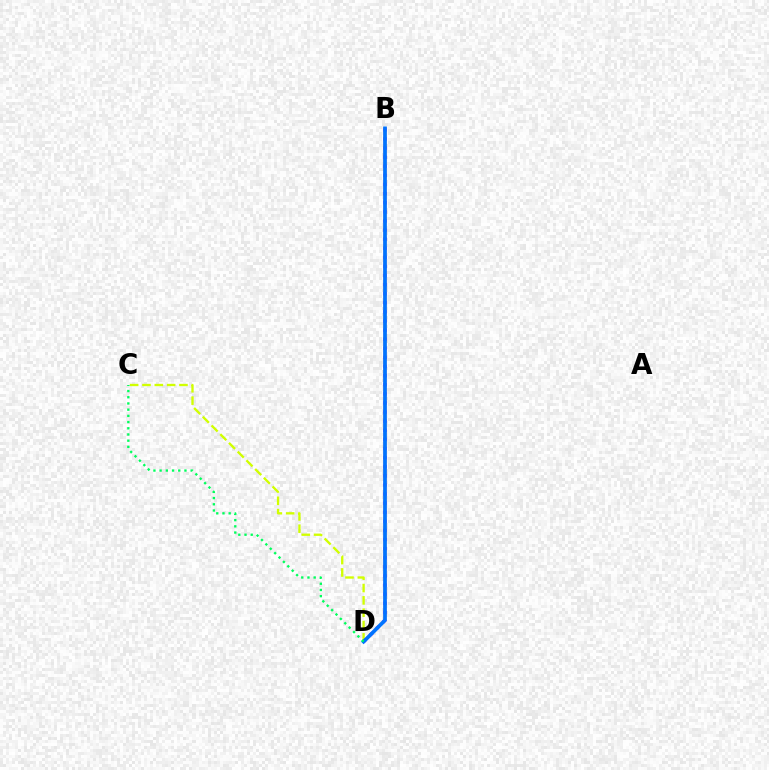{('B', 'D'): [{'color': '#ff0000', 'line_style': 'solid', 'thickness': 1.74}, {'color': '#b900ff', 'line_style': 'dotted', 'thickness': 2.47}, {'color': '#0074ff', 'line_style': 'solid', 'thickness': 2.65}], ('C', 'D'): [{'color': '#d1ff00', 'line_style': 'dashed', 'thickness': 1.67}, {'color': '#00ff5c', 'line_style': 'dotted', 'thickness': 1.69}]}